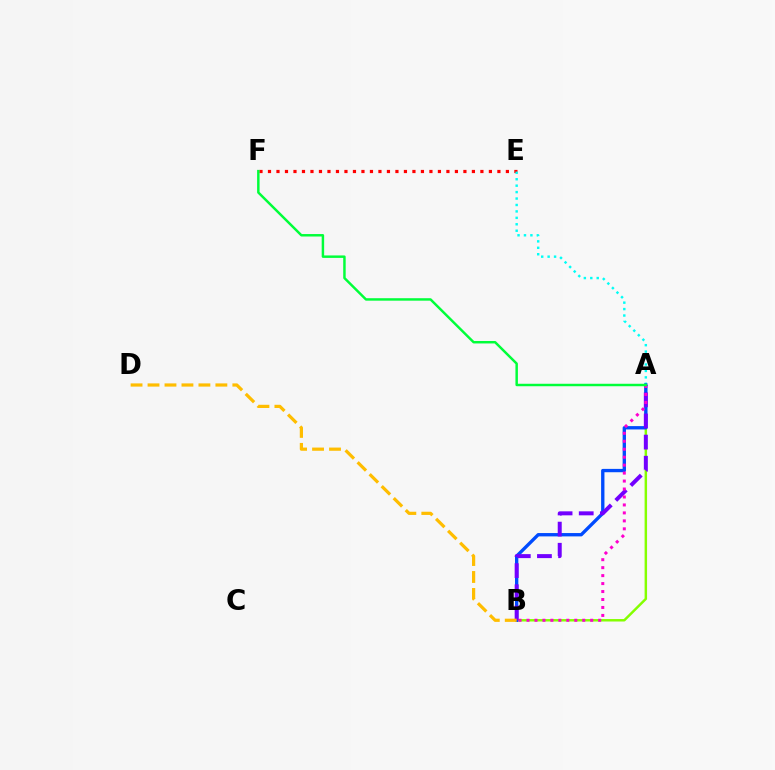{('A', 'B'): [{'color': '#84ff00', 'line_style': 'solid', 'thickness': 1.77}, {'color': '#004bff', 'line_style': 'solid', 'thickness': 2.41}, {'color': '#7200ff', 'line_style': 'dashed', 'thickness': 2.87}, {'color': '#ff00cf', 'line_style': 'dotted', 'thickness': 2.16}], ('E', 'F'): [{'color': '#ff0000', 'line_style': 'dotted', 'thickness': 2.31}], ('A', 'E'): [{'color': '#00fff6', 'line_style': 'dotted', 'thickness': 1.75}], ('B', 'D'): [{'color': '#ffbd00', 'line_style': 'dashed', 'thickness': 2.3}], ('A', 'F'): [{'color': '#00ff39', 'line_style': 'solid', 'thickness': 1.77}]}